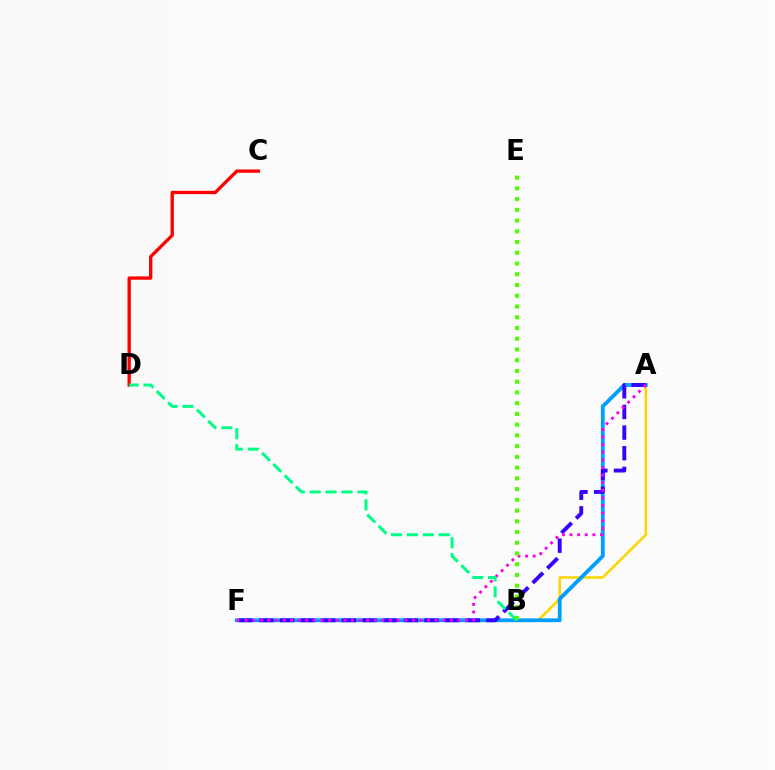{('A', 'B'): [{'color': '#ffd500', 'line_style': 'solid', 'thickness': 1.86}], ('A', 'F'): [{'color': '#009eff', 'line_style': 'solid', 'thickness': 2.74}, {'color': '#3700ff', 'line_style': 'dashed', 'thickness': 2.8}, {'color': '#ff00ed', 'line_style': 'dotted', 'thickness': 2.07}], ('C', 'D'): [{'color': '#ff0000', 'line_style': 'solid', 'thickness': 2.39}], ('B', 'D'): [{'color': '#00ff86', 'line_style': 'dashed', 'thickness': 2.16}], ('B', 'E'): [{'color': '#4fff00', 'line_style': 'dotted', 'thickness': 2.92}]}